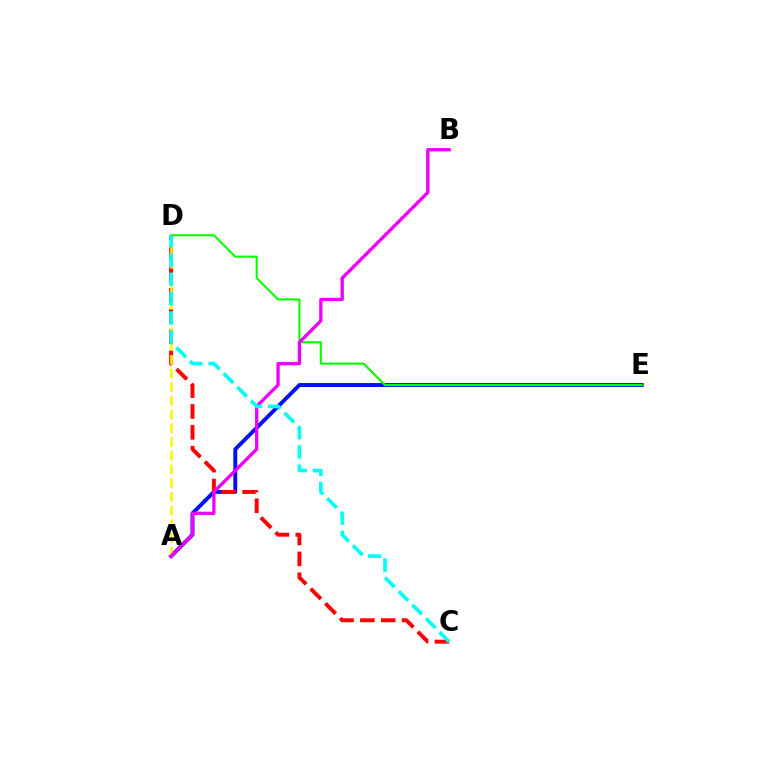{('A', 'E'): [{'color': '#0010ff', 'line_style': 'solid', 'thickness': 2.82}], ('D', 'E'): [{'color': '#08ff00', 'line_style': 'solid', 'thickness': 1.53}], ('C', 'D'): [{'color': '#ff0000', 'line_style': 'dashed', 'thickness': 2.83}, {'color': '#00fff6', 'line_style': 'dashed', 'thickness': 2.62}], ('A', 'D'): [{'color': '#fcf500', 'line_style': 'dashed', 'thickness': 1.86}], ('A', 'B'): [{'color': '#ee00ff', 'line_style': 'solid', 'thickness': 2.39}]}